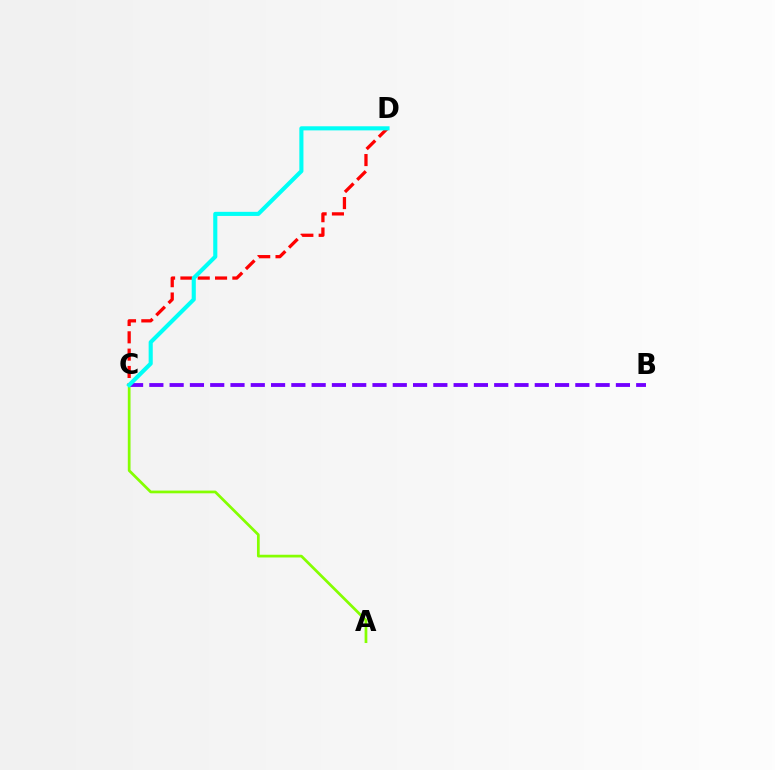{('C', 'D'): [{'color': '#ff0000', 'line_style': 'dashed', 'thickness': 2.35}, {'color': '#00fff6', 'line_style': 'solid', 'thickness': 2.96}], ('A', 'C'): [{'color': '#84ff00', 'line_style': 'solid', 'thickness': 1.96}], ('B', 'C'): [{'color': '#7200ff', 'line_style': 'dashed', 'thickness': 2.76}]}